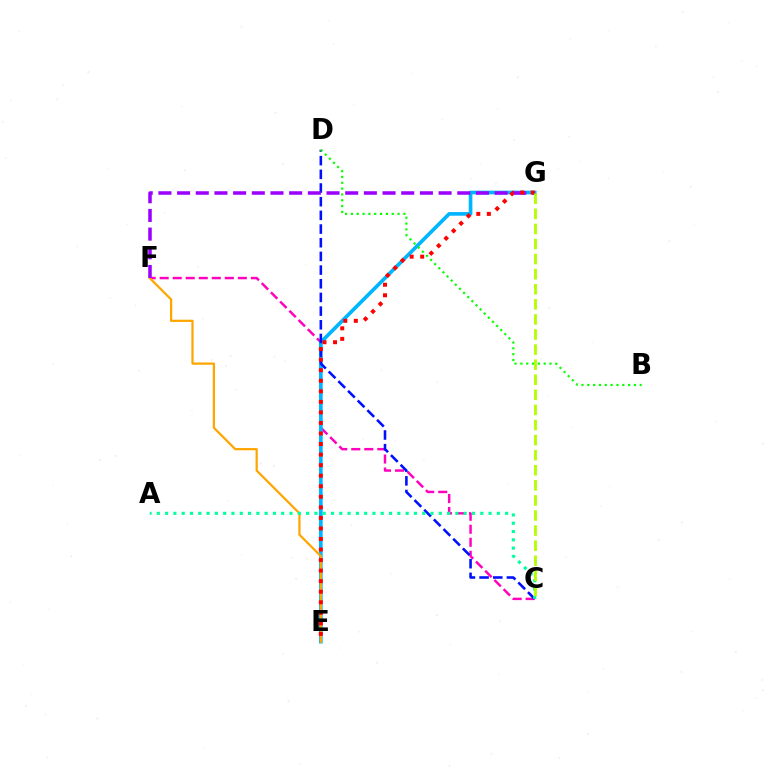{('C', 'F'): [{'color': '#ff00bd', 'line_style': 'dashed', 'thickness': 1.77}], ('E', 'G'): [{'color': '#00b5ff', 'line_style': 'solid', 'thickness': 2.63}, {'color': '#ff0000', 'line_style': 'dotted', 'thickness': 2.87}], ('C', 'D'): [{'color': '#0010ff', 'line_style': 'dashed', 'thickness': 1.86}], ('E', 'F'): [{'color': '#ffa500', 'line_style': 'solid', 'thickness': 1.61}], ('F', 'G'): [{'color': '#9b00ff', 'line_style': 'dashed', 'thickness': 2.54}], ('B', 'D'): [{'color': '#08ff00', 'line_style': 'dotted', 'thickness': 1.58}], ('A', 'C'): [{'color': '#00ff9d', 'line_style': 'dotted', 'thickness': 2.25}], ('C', 'G'): [{'color': '#b3ff00', 'line_style': 'dashed', 'thickness': 2.05}]}